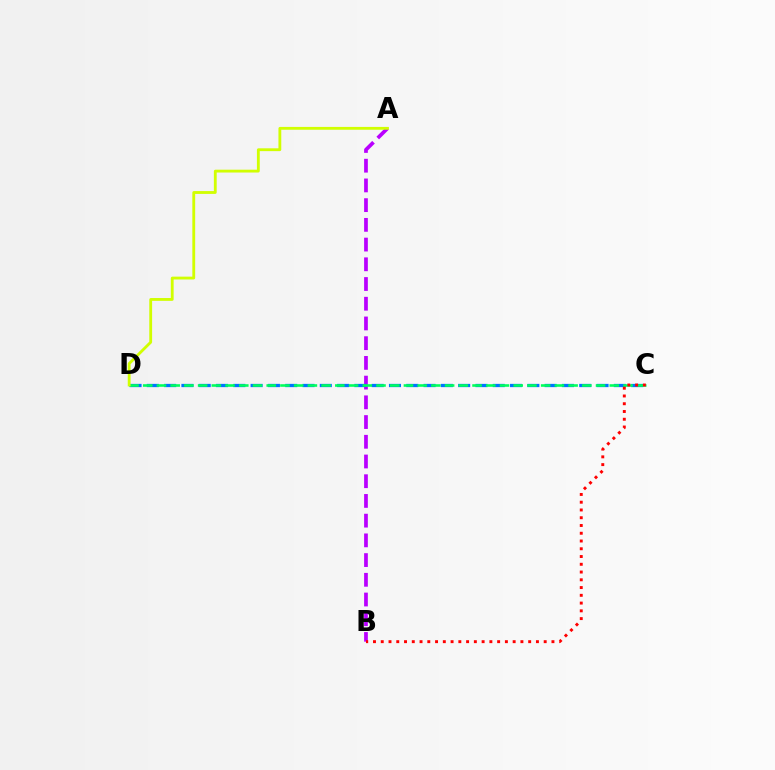{('A', 'B'): [{'color': '#b900ff', 'line_style': 'dashed', 'thickness': 2.68}], ('C', 'D'): [{'color': '#0074ff', 'line_style': 'dashed', 'thickness': 2.35}, {'color': '#00ff5c', 'line_style': 'dashed', 'thickness': 1.86}], ('A', 'D'): [{'color': '#d1ff00', 'line_style': 'solid', 'thickness': 2.04}], ('B', 'C'): [{'color': '#ff0000', 'line_style': 'dotted', 'thickness': 2.11}]}